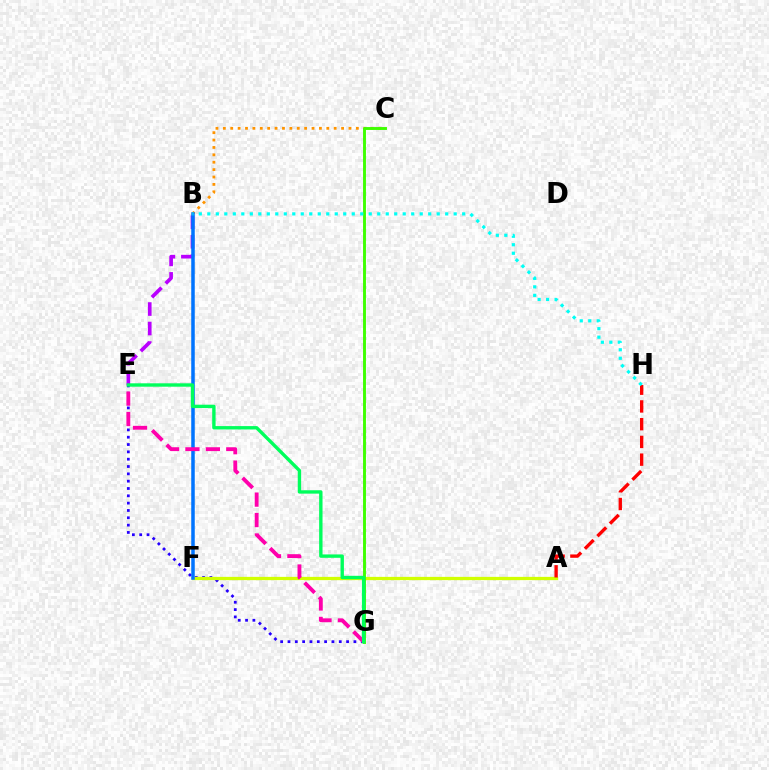{('E', 'G'): [{'color': '#2500ff', 'line_style': 'dotted', 'thickness': 1.99}, {'color': '#ff00ac', 'line_style': 'dashed', 'thickness': 2.78}, {'color': '#00ff5c', 'line_style': 'solid', 'thickness': 2.43}], ('B', 'E'): [{'color': '#b900ff', 'line_style': 'dashed', 'thickness': 2.65}], ('A', 'F'): [{'color': '#d1ff00', 'line_style': 'solid', 'thickness': 2.35}], ('A', 'H'): [{'color': '#ff0000', 'line_style': 'dashed', 'thickness': 2.41}], ('B', 'C'): [{'color': '#ff9400', 'line_style': 'dotted', 'thickness': 2.01}], ('B', 'F'): [{'color': '#0074ff', 'line_style': 'solid', 'thickness': 2.53}], ('C', 'G'): [{'color': '#3dff00', 'line_style': 'solid', 'thickness': 2.09}], ('B', 'H'): [{'color': '#00fff6', 'line_style': 'dotted', 'thickness': 2.31}]}